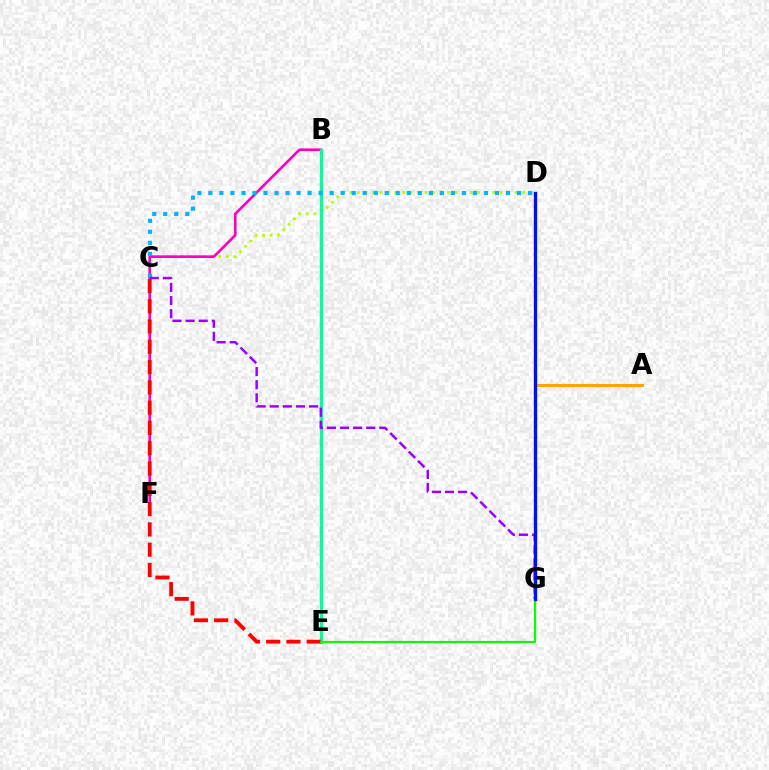{('C', 'D'): [{'color': '#b3ff00', 'line_style': 'dotted', 'thickness': 2.04}, {'color': '#00b5ff', 'line_style': 'dotted', 'thickness': 3.0}], ('B', 'F'): [{'color': '#ff00bd', 'line_style': 'solid', 'thickness': 1.89}], ('A', 'G'): [{'color': '#ffa500', 'line_style': 'solid', 'thickness': 2.2}], ('B', 'E'): [{'color': '#00ff9d', 'line_style': 'solid', 'thickness': 2.41}], ('C', 'E'): [{'color': '#ff0000', 'line_style': 'dashed', 'thickness': 2.76}], ('C', 'G'): [{'color': '#9b00ff', 'line_style': 'dashed', 'thickness': 1.78}], ('E', 'G'): [{'color': '#08ff00', 'line_style': 'solid', 'thickness': 1.58}], ('D', 'G'): [{'color': '#0010ff', 'line_style': 'solid', 'thickness': 2.41}]}